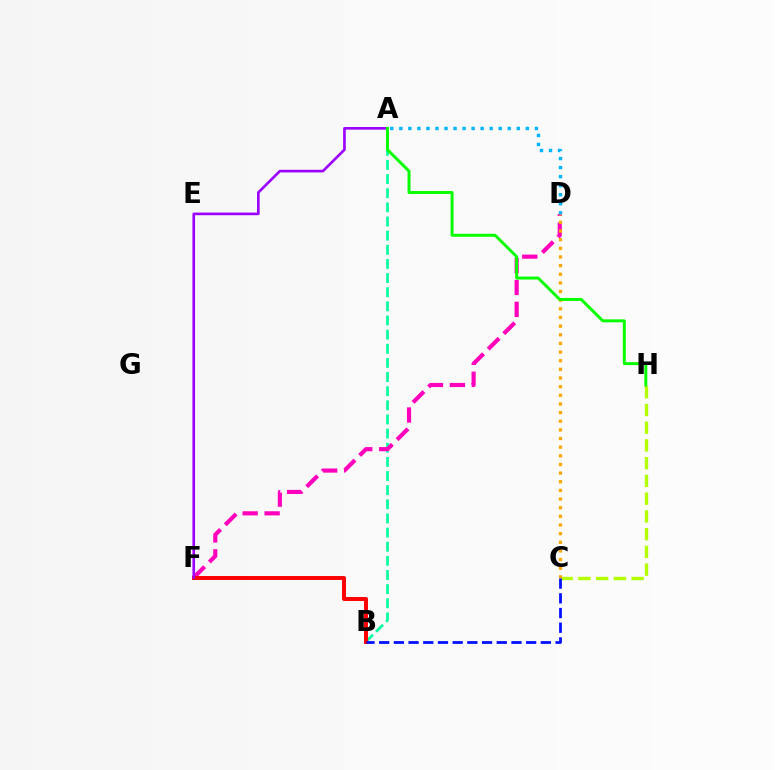{('A', 'B'): [{'color': '#00ff9d', 'line_style': 'dashed', 'thickness': 1.92}], ('D', 'F'): [{'color': '#ff00bd', 'line_style': 'dashed', 'thickness': 2.98}], ('B', 'F'): [{'color': '#ff0000', 'line_style': 'solid', 'thickness': 2.85}], ('A', 'D'): [{'color': '#00b5ff', 'line_style': 'dotted', 'thickness': 2.45}], ('C', 'H'): [{'color': '#b3ff00', 'line_style': 'dashed', 'thickness': 2.41}], ('A', 'F'): [{'color': '#9b00ff', 'line_style': 'solid', 'thickness': 1.9}], ('C', 'D'): [{'color': '#ffa500', 'line_style': 'dotted', 'thickness': 2.35}], ('B', 'C'): [{'color': '#0010ff', 'line_style': 'dashed', 'thickness': 2.0}], ('A', 'H'): [{'color': '#08ff00', 'line_style': 'solid', 'thickness': 2.14}]}